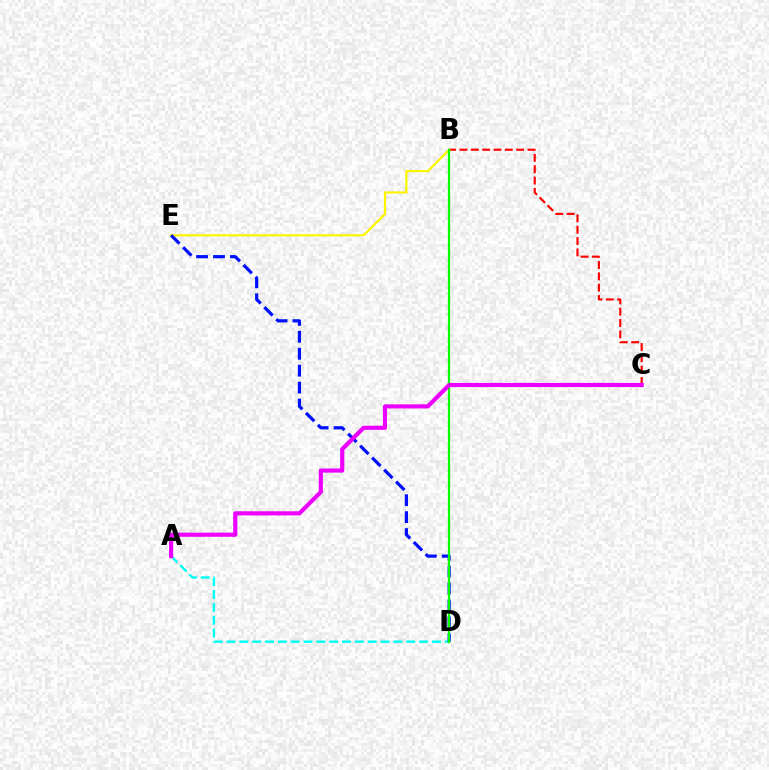{('A', 'D'): [{'color': '#00fff6', 'line_style': 'dashed', 'thickness': 1.74}], ('B', 'C'): [{'color': '#ff0000', 'line_style': 'dashed', 'thickness': 1.54}], ('B', 'E'): [{'color': '#fcf500', 'line_style': 'solid', 'thickness': 1.58}], ('D', 'E'): [{'color': '#0010ff', 'line_style': 'dashed', 'thickness': 2.3}], ('B', 'D'): [{'color': '#08ff00', 'line_style': 'solid', 'thickness': 1.63}], ('A', 'C'): [{'color': '#ee00ff', 'line_style': 'solid', 'thickness': 2.98}]}